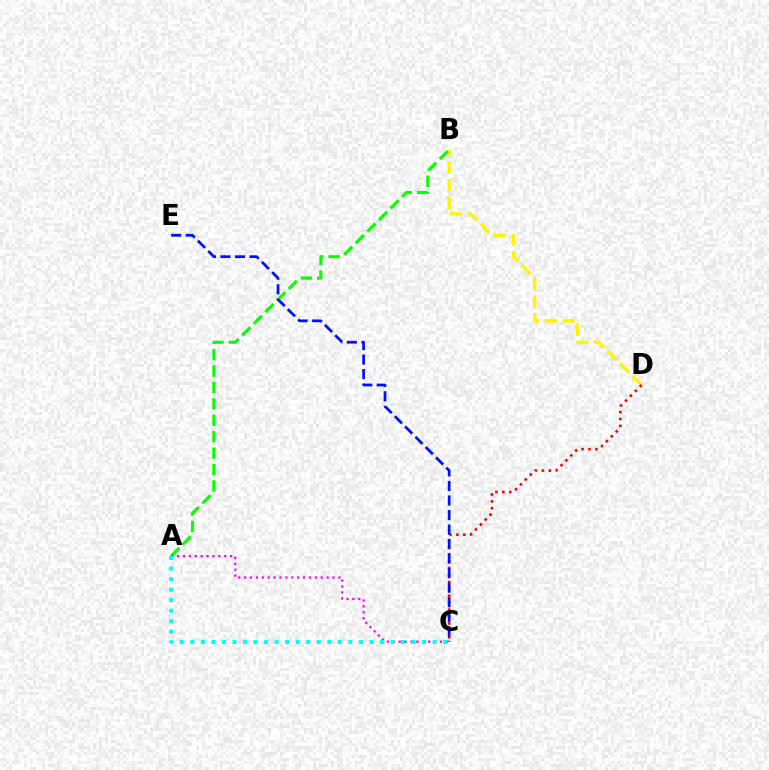{('B', 'D'): [{'color': '#fcf500', 'line_style': 'dashed', 'thickness': 2.4}], ('C', 'D'): [{'color': '#ff0000', 'line_style': 'dotted', 'thickness': 1.88}], ('A', 'B'): [{'color': '#08ff00', 'line_style': 'dashed', 'thickness': 2.23}], ('A', 'C'): [{'color': '#ee00ff', 'line_style': 'dotted', 'thickness': 1.6}, {'color': '#00fff6', 'line_style': 'dotted', 'thickness': 2.86}], ('C', 'E'): [{'color': '#0010ff', 'line_style': 'dashed', 'thickness': 1.97}]}